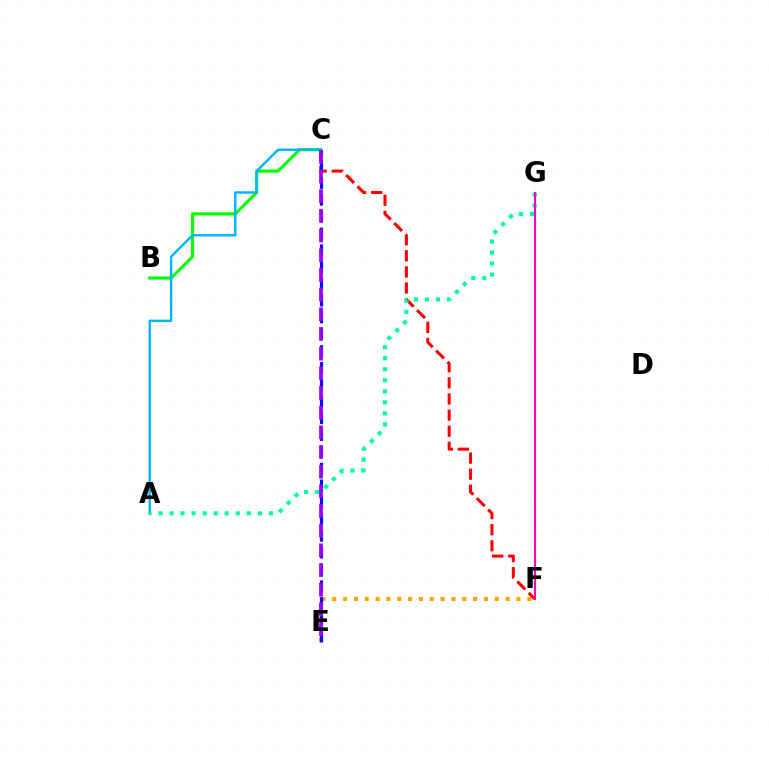{('C', 'F'): [{'color': '#ff0000', 'line_style': 'dashed', 'thickness': 2.19}], ('E', 'F'): [{'color': '#ffa500', 'line_style': 'dotted', 'thickness': 2.94}], ('B', 'C'): [{'color': '#08ff00', 'line_style': 'solid', 'thickness': 2.29}], ('F', 'G'): [{'color': '#b3ff00', 'line_style': 'dashed', 'thickness': 1.59}, {'color': '#ff00bd', 'line_style': 'solid', 'thickness': 1.51}], ('A', 'C'): [{'color': '#00b5ff', 'line_style': 'solid', 'thickness': 1.76}], ('C', 'E'): [{'color': '#0010ff', 'line_style': 'dashed', 'thickness': 2.28}, {'color': '#9b00ff', 'line_style': 'dashed', 'thickness': 2.67}], ('A', 'G'): [{'color': '#00ff9d', 'line_style': 'dotted', 'thickness': 3.0}]}